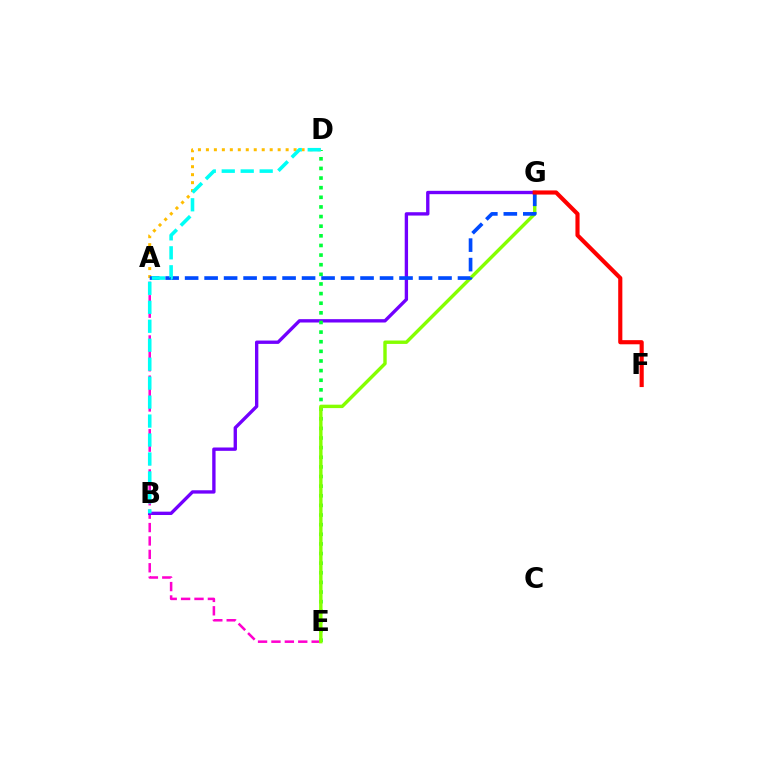{('A', 'D'): [{'color': '#ffbd00', 'line_style': 'dotted', 'thickness': 2.17}], ('A', 'E'): [{'color': '#ff00cf', 'line_style': 'dashed', 'thickness': 1.82}], ('B', 'G'): [{'color': '#7200ff', 'line_style': 'solid', 'thickness': 2.41}], ('D', 'E'): [{'color': '#00ff39', 'line_style': 'dotted', 'thickness': 2.62}], ('E', 'G'): [{'color': '#84ff00', 'line_style': 'solid', 'thickness': 2.45}], ('A', 'G'): [{'color': '#004bff', 'line_style': 'dashed', 'thickness': 2.65}], ('B', 'D'): [{'color': '#00fff6', 'line_style': 'dashed', 'thickness': 2.58}], ('F', 'G'): [{'color': '#ff0000', 'line_style': 'solid', 'thickness': 2.98}]}